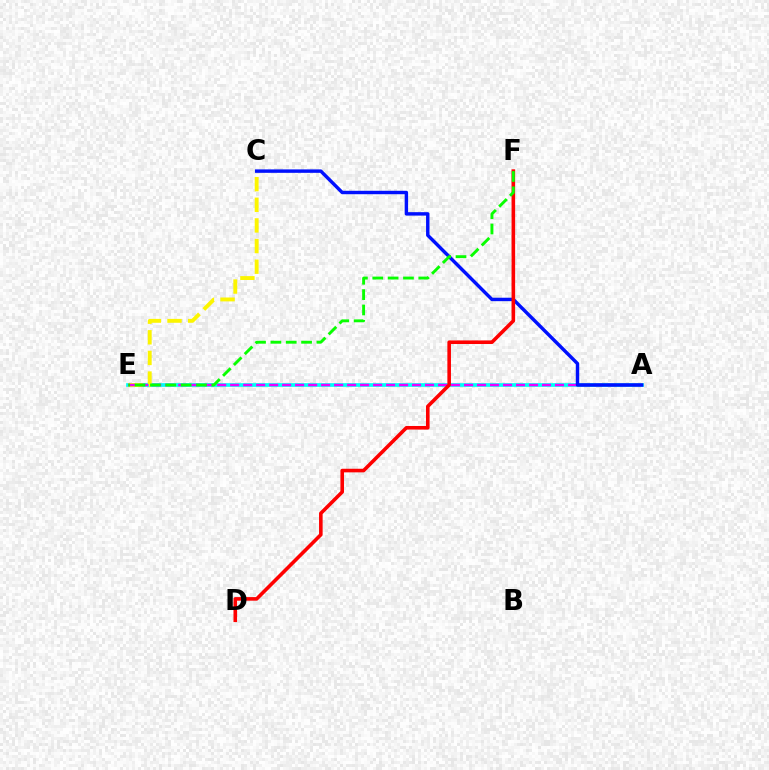{('A', 'E'): [{'color': '#00fff6', 'line_style': 'solid', 'thickness': 2.66}, {'color': '#ee00ff', 'line_style': 'dashed', 'thickness': 1.77}], ('C', 'E'): [{'color': '#fcf500', 'line_style': 'dashed', 'thickness': 2.8}], ('A', 'C'): [{'color': '#0010ff', 'line_style': 'solid', 'thickness': 2.47}], ('D', 'F'): [{'color': '#ff0000', 'line_style': 'solid', 'thickness': 2.58}], ('E', 'F'): [{'color': '#08ff00', 'line_style': 'dashed', 'thickness': 2.09}]}